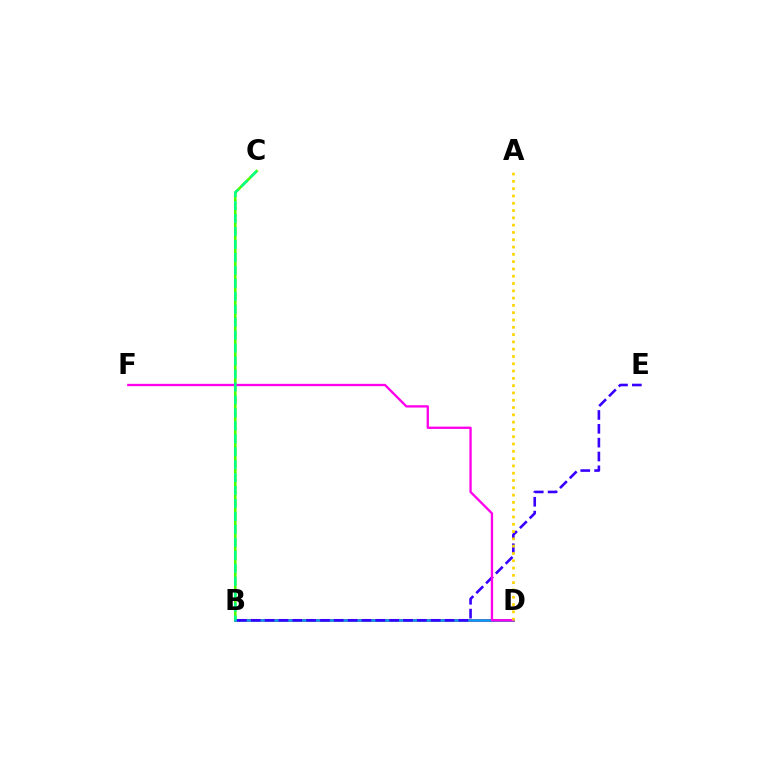{('B', 'D'): [{'color': '#ff0000', 'line_style': 'solid', 'thickness': 1.9}, {'color': '#009eff', 'line_style': 'solid', 'thickness': 1.81}], ('B', 'C'): [{'color': '#4fff00', 'line_style': 'solid', 'thickness': 1.9}, {'color': '#00ff86', 'line_style': 'dashed', 'thickness': 1.76}], ('B', 'E'): [{'color': '#3700ff', 'line_style': 'dashed', 'thickness': 1.88}], ('D', 'F'): [{'color': '#ff00ed', 'line_style': 'solid', 'thickness': 1.68}], ('A', 'D'): [{'color': '#ffd500', 'line_style': 'dotted', 'thickness': 1.98}]}